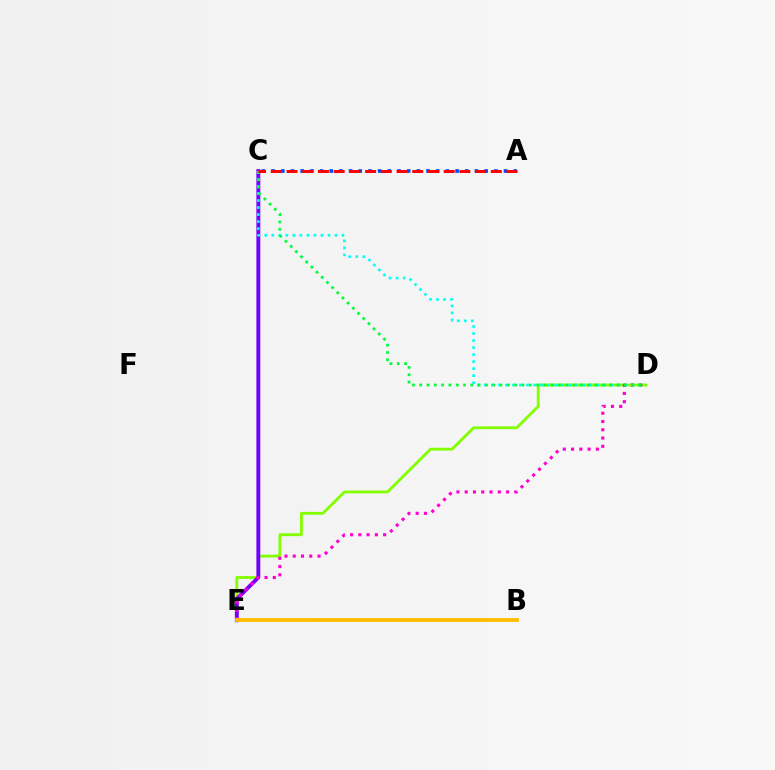{('A', 'C'): [{'color': '#004bff', 'line_style': 'dotted', 'thickness': 2.63}, {'color': '#ff0000', 'line_style': 'dashed', 'thickness': 2.13}], ('D', 'E'): [{'color': '#84ff00', 'line_style': 'solid', 'thickness': 2.05}, {'color': '#ff00cf', 'line_style': 'dotted', 'thickness': 2.25}], ('C', 'E'): [{'color': '#7200ff', 'line_style': 'solid', 'thickness': 2.79}], ('C', 'D'): [{'color': '#00fff6', 'line_style': 'dotted', 'thickness': 1.91}, {'color': '#00ff39', 'line_style': 'dotted', 'thickness': 1.98}], ('B', 'E'): [{'color': '#ffbd00', 'line_style': 'solid', 'thickness': 2.76}]}